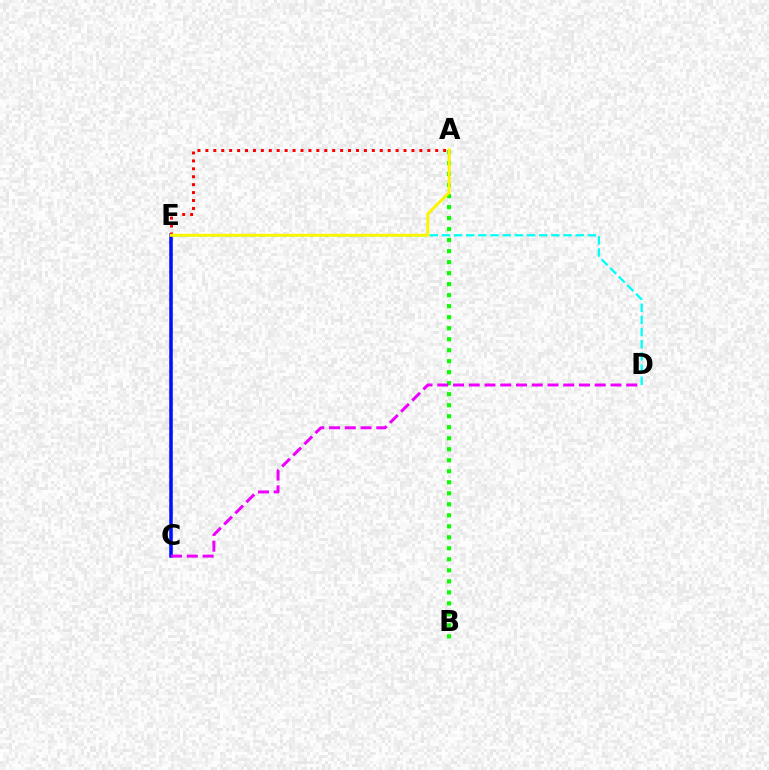{('D', 'E'): [{'color': '#00fff6', 'line_style': 'dashed', 'thickness': 1.65}], ('C', 'E'): [{'color': '#0010ff', 'line_style': 'solid', 'thickness': 2.55}], ('A', 'B'): [{'color': '#08ff00', 'line_style': 'dotted', 'thickness': 2.99}], ('A', 'E'): [{'color': '#ff0000', 'line_style': 'dotted', 'thickness': 2.15}, {'color': '#fcf500', 'line_style': 'solid', 'thickness': 2.14}], ('C', 'D'): [{'color': '#ee00ff', 'line_style': 'dashed', 'thickness': 2.14}]}